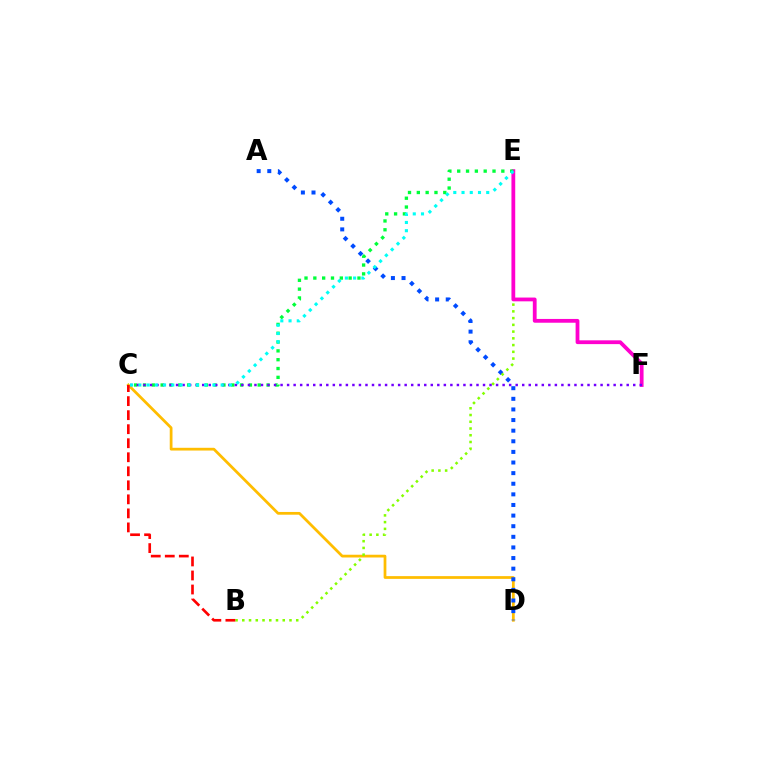{('C', 'D'): [{'color': '#ffbd00', 'line_style': 'solid', 'thickness': 1.98}], ('A', 'D'): [{'color': '#004bff', 'line_style': 'dotted', 'thickness': 2.88}], ('B', 'E'): [{'color': '#84ff00', 'line_style': 'dotted', 'thickness': 1.83}], ('E', 'F'): [{'color': '#ff00cf', 'line_style': 'solid', 'thickness': 2.73}], ('C', 'E'): [{'color': '#00ff39', 'line_style': 'dotted', 'thickness': 2.4}, {'color': '#00fff6', 'line_style': 'dotted', 'thickness': 2.24}], ('B', 'C'): [{'color': '#ff0000', 'line_style': 'dashed', 'thickness': 1.91}], ('C', 'F'): [{'color': '#7200ff', 'line_style': 'dotted', 'thickness': 1.77}]}